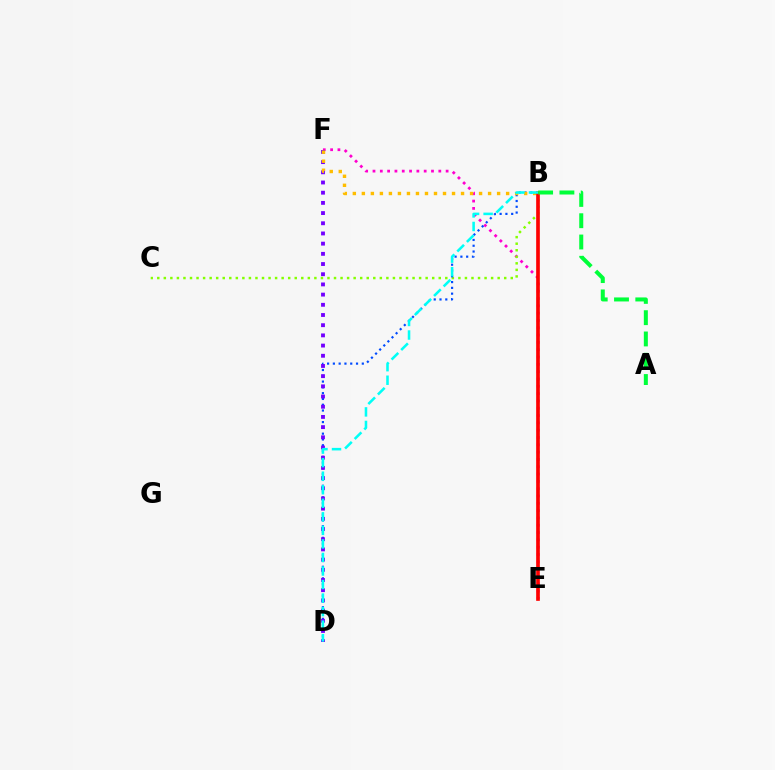{('E', 'F'): [{'color': '#ff00cf', 'line_style': 'dotted', 'thickness': 1.99}], ('B', 'C'): [{'color': '#84ff00', 'line_style': 'dotted', 'thickness': 1.78}], ('B', 'D'): [{'color': '#004bff', 'line_style': 'dotted', 'thickness': 1.57}, {'color': '#00fff6', 'line_style': 'dashed', 'thickness': 1.84}], ('D', 'F'): [{'color': '#7200ff', 'line_style': 'dotted', 'thickness': 2.77}], ('B', 'F'): [{'color': '#ffbd00', 'line_style': 'dotted', 'thickness': 2.45}], ('B', 'E'): [{'color': '#ff0000', 'line_style': 'solid', 'thickness': 2.64}], ('A', 'B'): [{'color': '#00ff39', 'line_style': 'dashed', 'thickness': 2.89}]}